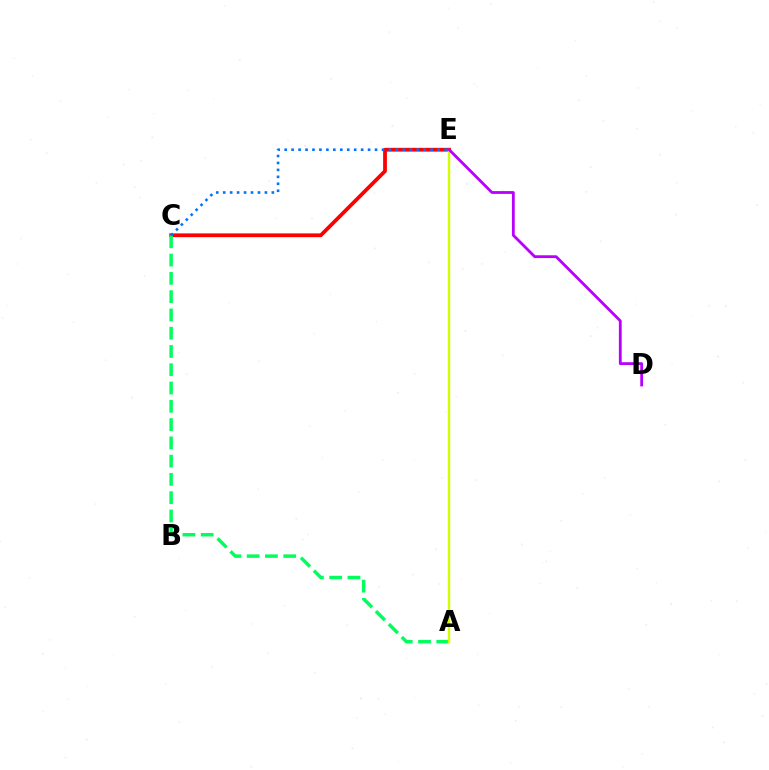{('C', 'E'): [{'color': '#ff0000', 'line_style': 'solid', 'thickness': 2.71}, {'color': '#0074ff', 'line_style': 'dotted', 'thickness': 1.89}], ('A', 'C'): [{'color': '#00ff5c', 'line_style': 'dashed', 'thickness': 2.48}], ('A', 'E'): [{'color': '#d1ff00', 'line_style': 'solid', 'thickness': 1.73}], ('D', 'E'): [{'color': '#b900ff', 'line_style': 'solid', 'thickness': 2.02}]}